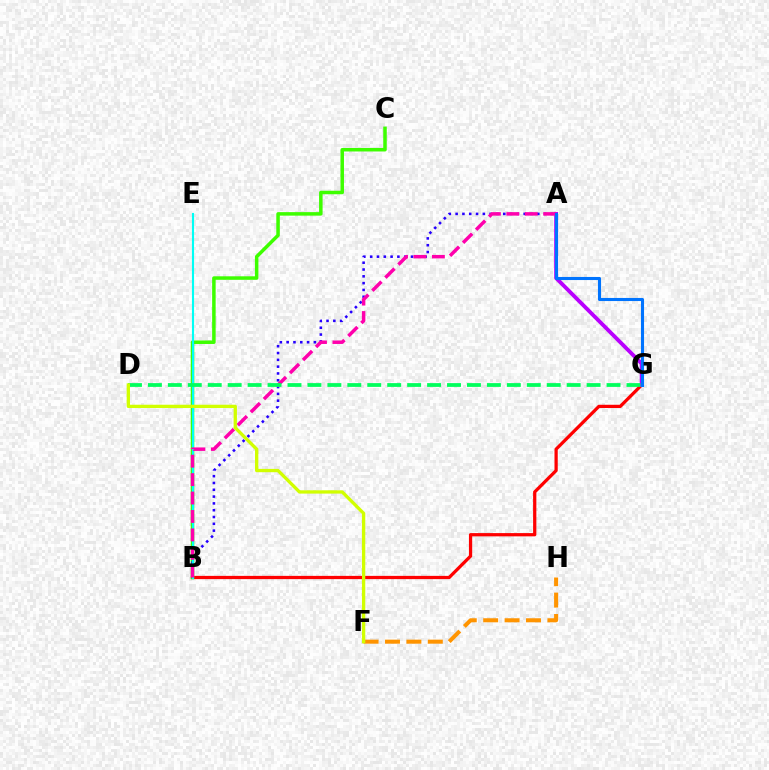{('B', 'G'): [{'color': '#ff0000', 'line_style': 'solid', 'thickness': 2.34}], ('B', 'C'): [{'color': '#3dff00', 'line_style': 'solid', 'thickness': 2.53}], ('A', 'B'): [{'color': '#2500ff', 'line_style': 'dotted', 'thickness': 1.85}, {'color': '#ff00ac', 'line_style': 'dashed', 'thickness': 2.5}], ('B', 'E'): [{'color': '#00fff6', 'line_style': 'solid', 'thickness': 1.53}], ('A', 'G'): [{'color': '#b900ff', 'line_style': 'solid', 'thickness': 2.78}, {'color': '#0074ff', 'line_style': 'solid', 'thickness': 2.22}], ('F', 'H'): [{'color': '#ff9400', 'line_style': 'dashed', 'thickness': 2.91}], ('D', 'G'): [{'color': '#00ff5c', 'line_style': 'dashed', 'thickness': 2.71}], ('D', 'F'): [{'color': '#d1ff00', 'line_style': 'solid', 'thickness': 2.38}]}